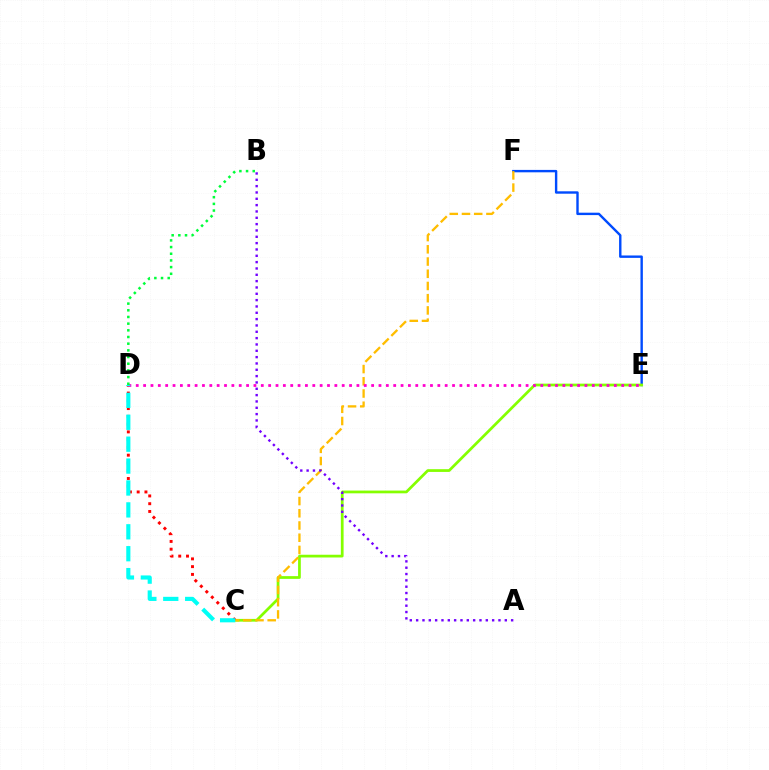{('E', 'F'): [{'color': '#004bff', 'line_style': 'solid', 'thickness': 1.73}], ('C', 'E'): [{'color': '#84ff00', 'line_style': 'solid', 'thickness': 1.97}], ('C', 'D'): [{'color': '#ff0000', 'line_style': 'dotted', 'thickness': 2.11}, {'color': '#00fff6', 'line_style': 'dashed', 'thickness': 2.98}], ('C', 'F'): [{'color': '#ffbd00', 'line_style': 'dashed', 'thickness': 1.66}], ('D', 'E'): [{'color': '#ff00cf', 'line_style': 'dotted', 'thickness': 2.0}], ('B', 'D'): [{'color': '#00ff39', 'line_style': 'dotted', 'thickness': 1.81}], ('A', 'B'): [{'color': '#7200ff', 'line_style': 'dotted', 'thickness': 1.72}]}